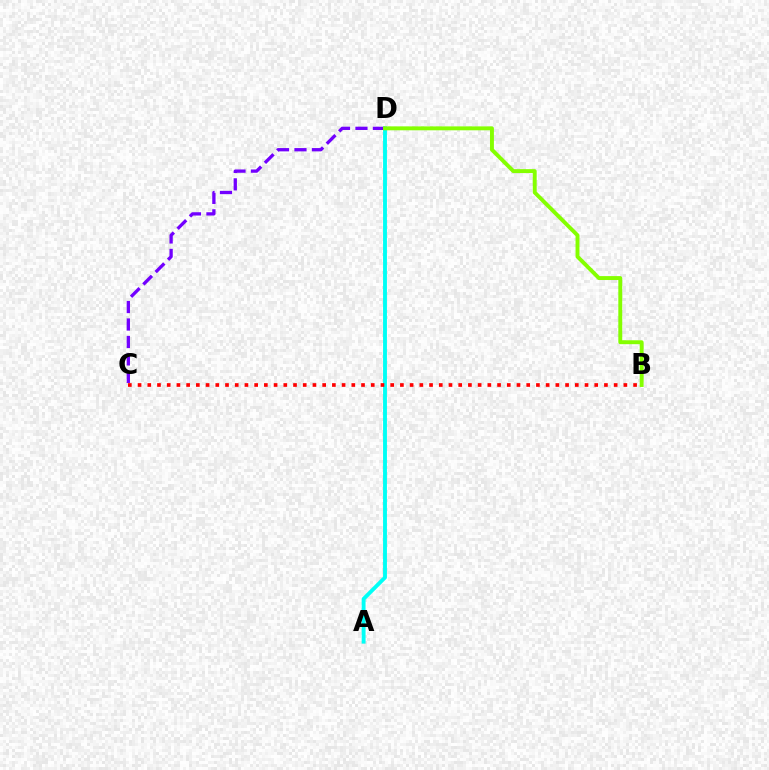{('C', 'D'): [{'color': '#7200ff', 'line_style': 'dashed', 'thickness': 2.37}], ('A', 'D'): [{'color': '#00fff6', 'line_style': 'solid', 'thickness': 2.79}], ('B', 'C'): [{'color': '#ff0000', 'line_style': 'dotted', 'thickness': 2.64}], ('B', 'D'): [{'color': '#84ff00', 'line_style': 'solid', 'thickness': 2.82}]}